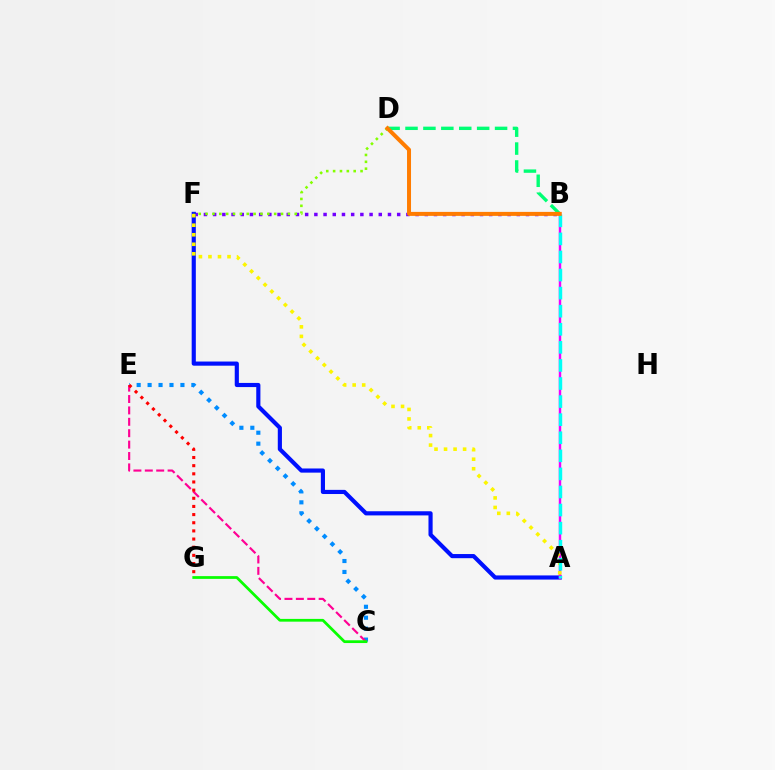{('B', 'F'): [{'color': '#7200ff', 'line_style': 'dotted', 'thickness': 2.5}], ('B', 'D'): [{'color': '#00ff74', 'line_style': 'dashed', 'thickness': 2.43}, {'color': '#ff7c00', 'line_style': 'solid', 'thickness': 2.87}], ('C', 'E'): [{'color': '#008cff', 'line_style': 'dotted', 'thickness': 2.97}, {'color': '#ff0094', 'line_style': 'dashed', 'thickness': 1.55}], ('A', 'F'): [{'color': '#0010ff', 'line_style': 'solid', 'thickness': 2.99}, {'color': '#fcf500', 'line_style': 'dotted', 'thickness': 2.59}], ('D', 'F'): [{'color': '#84ff00', 'line_style': 'dotted', 'thickness': 1.86}], ('A', 'B'): [{'color': '#ee00ff', 'line_style': 'solid', 'thickness': 1.77}, {'color': '#00fff6', 'line_style': 'dashed', 'thickness': 2.46}], ('C', 'G'): [{'color': '#08ff00', 'line_style': 'solid', 'thickness': 1.99}], ('E', 'G'): [{'color': '#ff0000', 'line_style': 'dotted', 'thickness': 2.22}]}